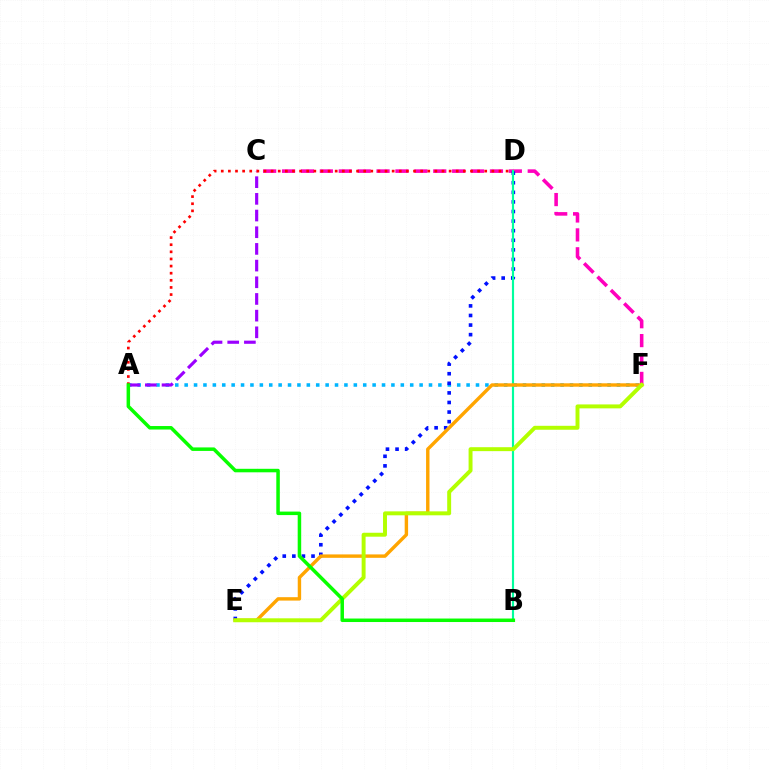{('C', 'F'): [{'color': '#ff00bd', 'line_style': 'dashed', 'thickness': 2.57}], ('A', 'F'): [{'color': '#00b5ff', 'line_style': 'dotted', 'thickness': 2.55}], ('A', 'C'): [{'color': '#9b00ff', 'line_style': 'dashed', 'thickness': 2.27}], ('D', 'E'): [{'color': '#0010ff', 'line_style': 'dotted', 'thickness': 2.6}], ('A', 'D'): [{'color': '#ff0000', 'line_style': 'dotted', 'thickness': 1.93}], ('B', 'D'): [{'color': '#00ff9d', 'line_style': 'solid', 'thickness': 1.55}], ('E', 'F'): [{'color': '#ffa500', 'line_style': 'solid', 'thickness': 2.46}, {'color': '#b3ff00', 'line_style': 'solid', 'thickness': 2.84}], ('A', 'B'): [{'color': '#08ff00', 'line_style': 'solid', 'thickness': 2.52}]}